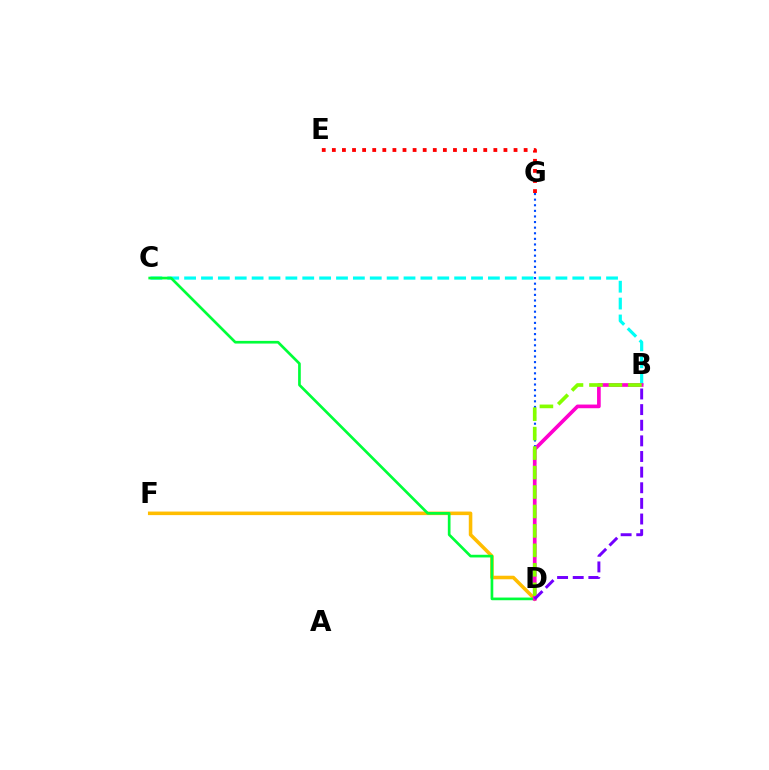{('D', 'G'): [{'color': '#004bff', 'line_style': 'dotted', 'thickness': 1.52}], ('D', 'F'): [{'color': '#ffbd00', 'line_style': 'solid', 'thickness': 2.56}], ('B', 'C'): [{'color': '#00fff6', 'line_style': 'dashed', 'thickness': 2.29}], ('C', 'D'): [{'color': '#00ff39', 'line_style': 'solid', 'thickness': 1.93}], ('E', 'G'): [{'color': '#ff0000', 'line_style': 'dotted', 'thickness': 2.74}], ('B', 'D'): [{'color': '#ff00cf', 'line_style': 'solid', 'thickness': 2.65}, {'color': '#84ff00', 'line_style': 'dashed', 'thickness': 2.64}, {'color': '#7200ff', 'line_style': 'dashed', 'thickness': 2.12}]}